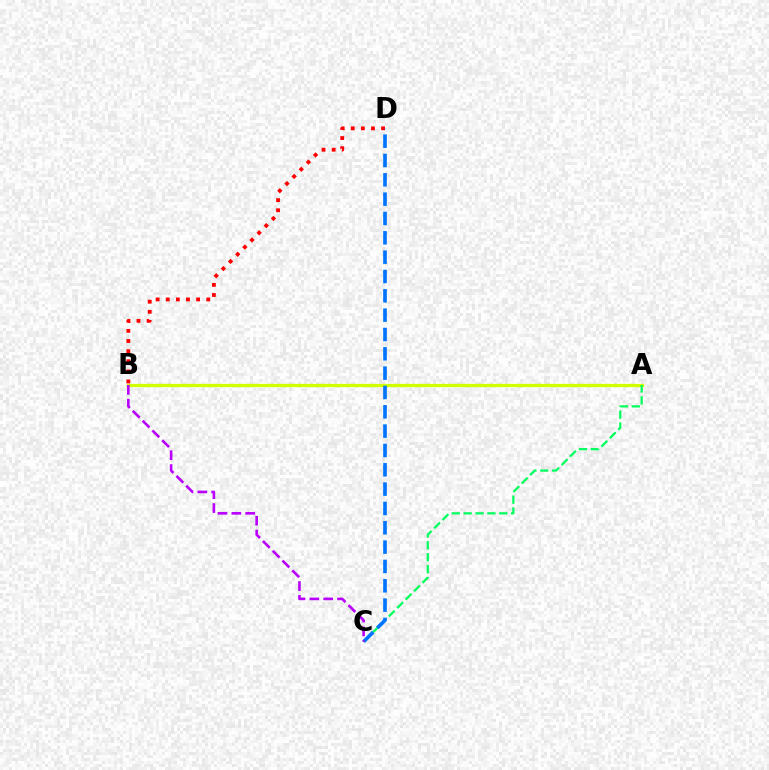{('B', 'D'): [{'color': '#ff0000', 'line_style': 'dotted', 'thickness': 2.75}], ('A', 'B'): [{'color': '#d1ff00', 'line_style': 'solid', 'thickness': 2.36}], ('A', 'C'): [{'color': '#00ff5c', 'line_style': 'dashed', 'thickness': 1.61}], ('C', 'D'): [{'color': '#0074ff', 'line_style': 'dashed', 'thickness': 2.63}], ('B', 'C'): [{'color': '#b900ff', 'line_style': 'dashed', 'thickness': 1.88}]}